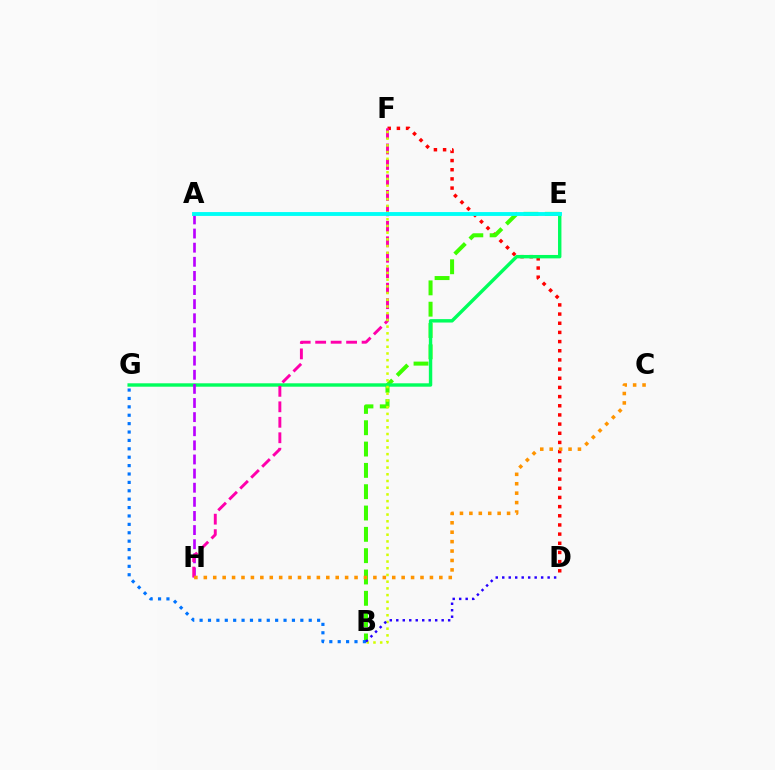{('D', 'F'): [{'color': '#ff0000', 'line_style': 'dotted', 'thickness': 2.49}], ('B', 'E'): [{'color': '#3dff00', 'line_style': 'dashed', 'thickness': 2.9}], ('E', 'G'): [{'color': '#00ff5c', 'line_style': 'solid', 'thickness': 2.45}], ('A', 'H'): [{'color': '#b900ff', 'line_style': 'dashed', 'thickness': 1.92}], ('F', 'H'): [{'color': '#ff00ac', 'line_style': 'dashed', 'thickness': 2.1}], ('B', 'G'): [{'color': '#0074ff', 'line_style': 'dotted', 'thickness': 2.28}], ('B', 'F'): [{'color': '#d1ff00', 'line_style': 'dotted', 'thickness': 1.82}], ('B', 'D'): [{'color': '#2500ff', 'line_style': 'dotted', 'thickness': 1.76}], ('A', 'E'): [{'color': '#00fff6', 'line_style': 'solid', 'thickness': 2.78}], ('C', 'H'): [{'color': '#ff9400', 'line_style': 'dotted', 'thickness': 2.56}]}